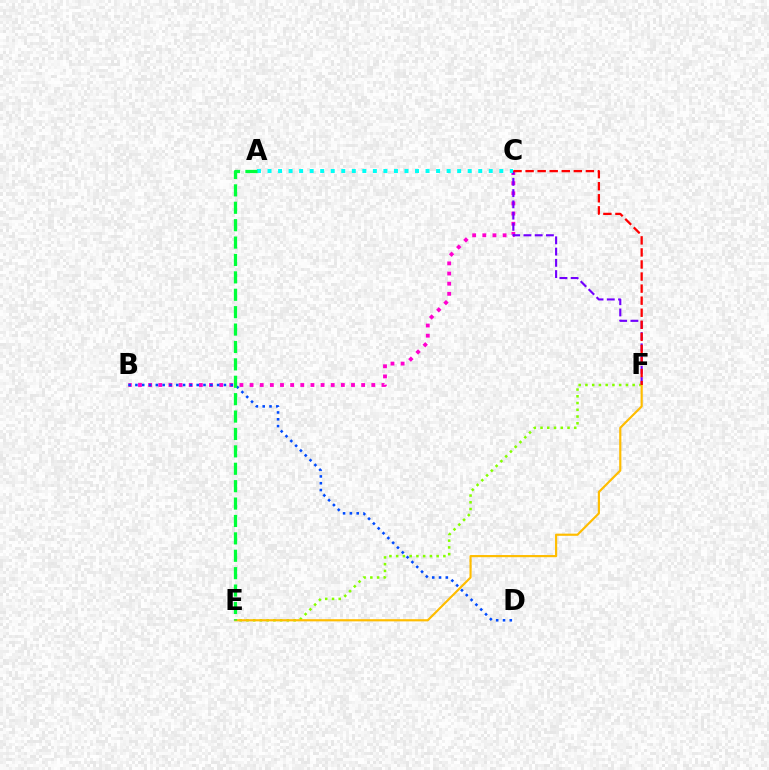{('B', 'C'): [{'color': '#ff00cf', 'line_style': 'dotted', 'thickness': 2.76}], ('C', 'F'): [{'color': '#7200ff', 'line_style': 'dashed', 'thickness': 1.53}, {'color': '#ff0000', 'line_style': 'dashed', 'thickness': 1.64}], ('E', 'F'): [{'color': '#84ff00', 'line_style': 'dotted', 'thickness': 1.83}, {'color': '#ffbd00', 'line_style': 'solid', 'thickness': 1.57}], ('A', 'C'): [{'color': '#00fff6', 'line_style': 'dotted', 'thickness': 2.86}], ('B', 'D'): [{'color': '#004bff', 'line_style': 'dotted', 'thickness': 1.85}], ('A', 'E'): [{'color': '#00ff39', 'line_style': 'dashed', 'thickness': 2.36}]}